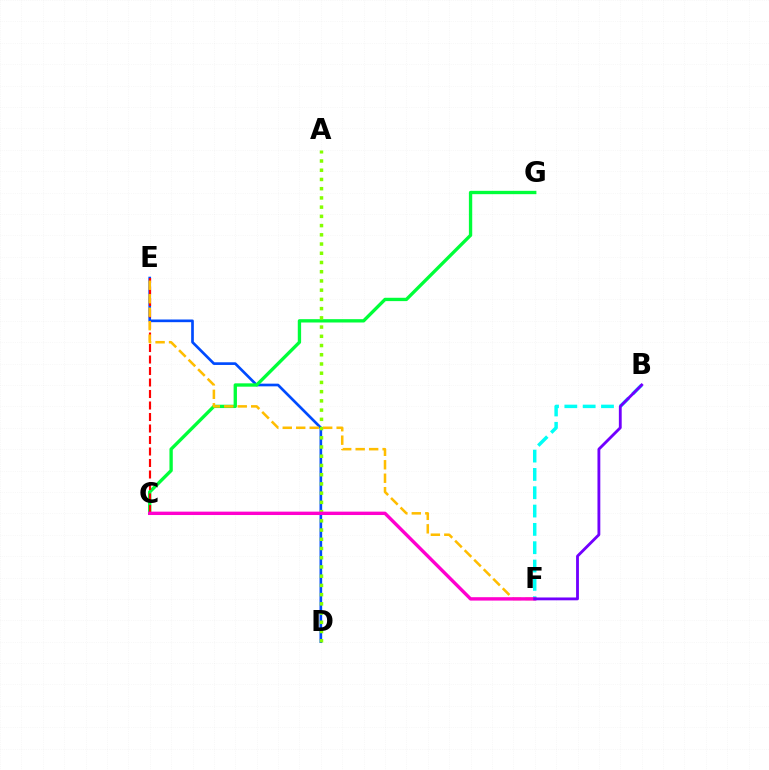{('D', 'E'): [{'color': '#004bff', 'line_style': 'solid', 'thickness': 1.93}], ('C', 'G'): [{'color': '#00ff39', 'line_style': 'solid', 'thickness': 2.4}], ('C', 'E'): [{'color': '#ff0000', 'line_style': 'dashed', 'thickness': 1.56}], ('A', 'D'): [{'color': '#84ff00', 'line_style': 'dotted', 'thickness': 2.51}], ('E', 'F'): [{'color': '#ffbd00', 'line_style': 'dashed', 'thickness': 1.83}], ('B', 'F'): [{'color': '#00fff6', 'line_style': 'dashed', 'thickness': 2.49}, {'color': '#7200ff', 'line_style': 'solid', 'thickness': 2.04}], ('C', 'F'): [{'color': '#ff00cf', 'line_style': 'solid', 'thickness': 2.44}]}